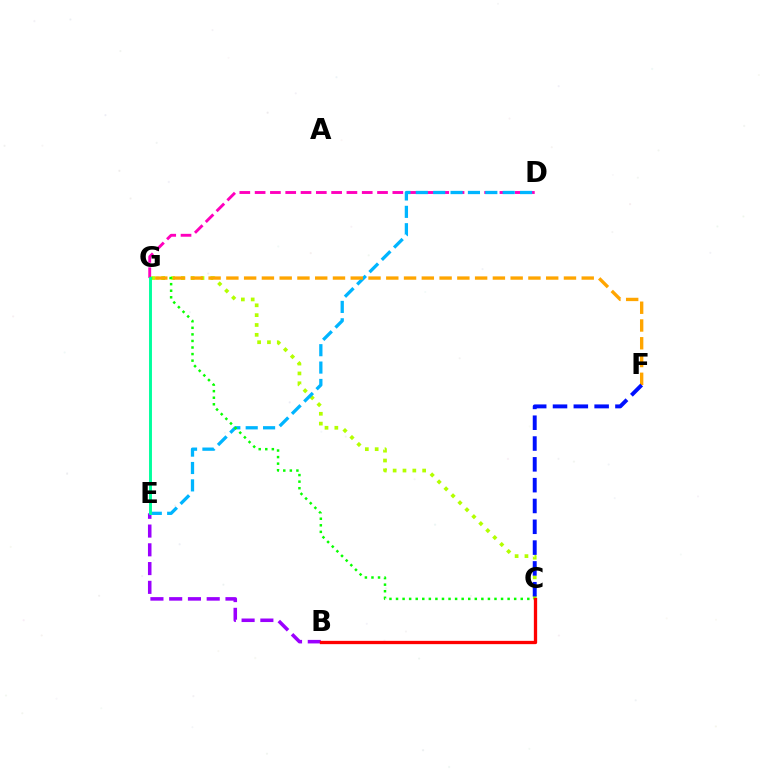{('D', 'G'): [{'color': '#ff00bd', 'line_style': 'dashed', 'thickness': 2.08}], ('C', 'G'): [{'color': '#b3ff00', 'line_style': 'dotted', 'thickness': 2.67}, {'color': '#08ff00', 'line_style': 'dotted', 'thickness': 1.78}], ('B', 'E'): [{'color': '#9b00ff', 'line_style': 'dashed', 'thickness': 2.55}], ('D', 'E'): [{'color': '#00b5ff', 'line_style': 'dashed', 'thickness': 2.36}], ('E', 'G'): [{'color': '#00ff9d', 'line_style': 'solid', 'thickness': 2.1}], ('B', 'C'): [{'color': '#ff0000', 'line_style': 'solid', 'thickness': 2.37}], ('F', 'G'): [{'color': '#ffa500', 'line_style': 'dashed', 'thickness': 2.41}], ('C', 'F'): [{'color': '#0010ff', 'line_style': 'dashed', 'thickness': 2.83}]}